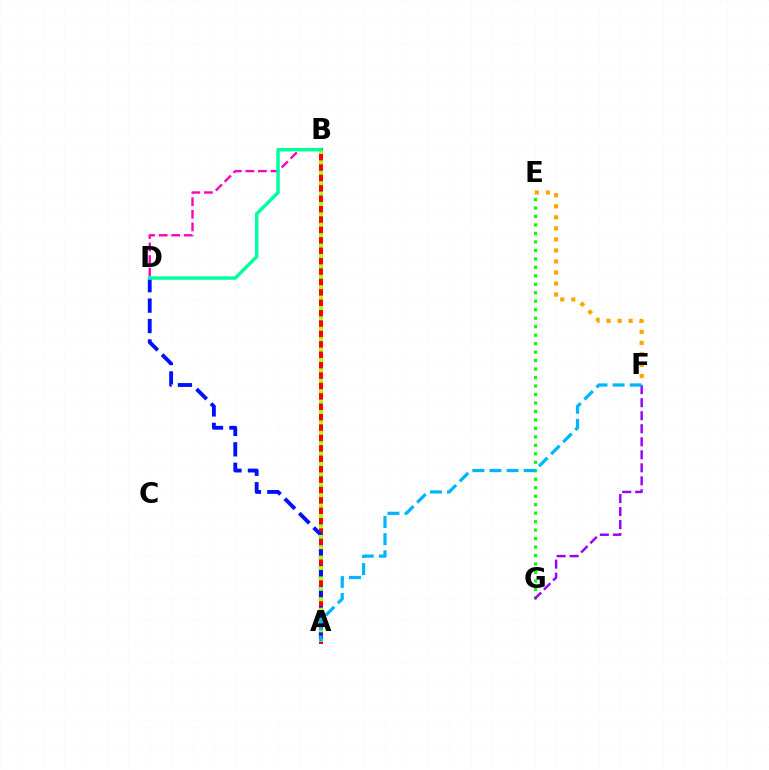{('A', 'B'): [{'color': '#ff0000', 'line_style': 'solid', 'thickness': 2.91}, {'color': '#b3ff00', 'line_style': 'dotted', 'thickness': 2.83}], ('A', 'D'): [{'color': '#0010ff', 'line_style': 'dashed', 'thickness': 2.77}], ('B', 'D'): [{'color': '#ff00bd', 'line_style': 'dashed', 'thickness': 1.71}, {'color': '#00ff9d', 'line_style': 'solid', 'thickness': 2.48}], ('E', 'G'): [{'color': '#08ff00', 'line_style': 'dotted', 'thickness': 2.3}], ('F', 'G'): [{'color': '#9b00ff', 'line_style': 'dashed', 'thickness': 1.77}], ('E', 'F'): [{'color': '#ffa500', 'line_style': 'dotted', 'thickness': 3.0}], ('A', 'F'): [{'color': '#00b5ff', 'line_style': 'dashed', 'thickness': 2.32}]}